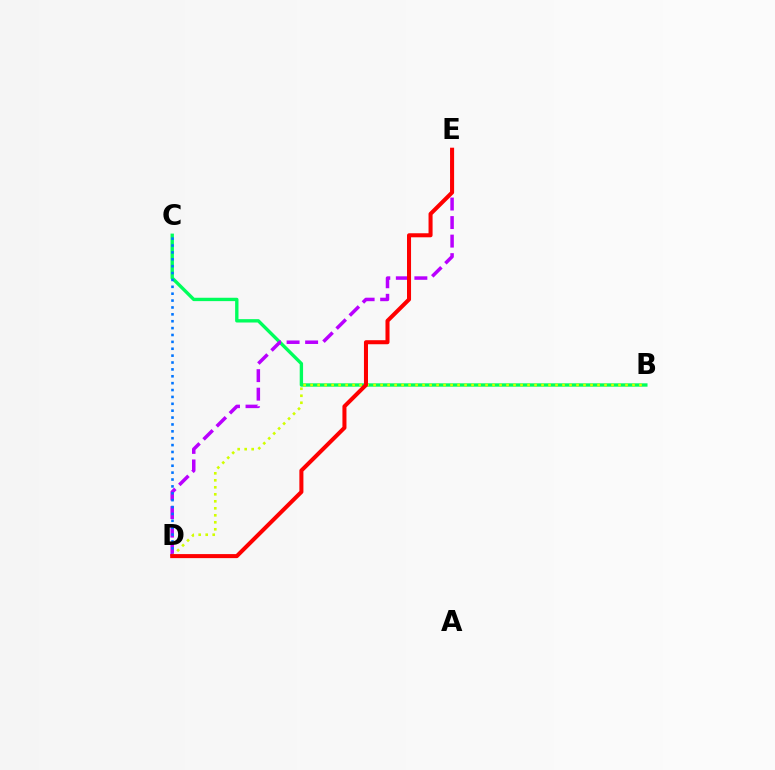{('B', 'C'): [{'color': '#00ff5c', 'line_style': 'solid', 'thickness': 2.42}], ('D', 'E'): [{'color': '#b900ff', 'line_style': 'dashed', 'thickness': 2.52}, {'color': '#ff0000', 'line_style': 'solid', 'thickness': 2.91}], ('C', 'D'): [{'color': '#0074ff', 'line_style': 'dotted', 'thickness': 1.87}], ('B', 'D'): [{'color': '#d1ff00', 'line_style': 'dotted', 'thickness': 1.9}]}